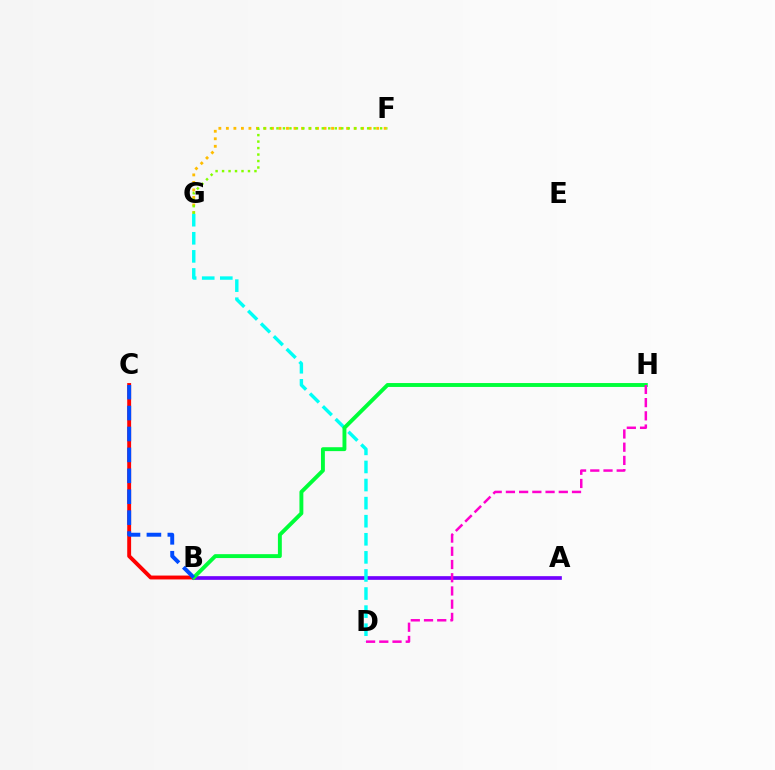{('B', 'C'): [{'color': '#ff0000', 'line_style': 'solid', 'thickness': 2.8}, {'color': '#004bff', 'line_style': 'dashed', 'thickness': 2.84}], ('A', 'B'): [{'color': '#7200ff', 'line_style': 'solid', 'thickness': 2.65}], ('F', 'G'): [{'color': '#ffbd00', 'line_style': 'dotted', 'thickness': 2.04}, {'color': '#84ff00', 'line_style': 'dotted', 'thickness': 1.76}], ('D', 'G'): [{'color': '#00fff6', 'line_style': 'dashed', 'thickness': 2.46}], ('B', 'H'): [{'color': '#00ff39', 'line_style': 'solid', 'thickness': 2.81}], ('D', 'H'): [{'color': '#ff00cf', 'line_style': 'dashed', 'thickness': 1.8}]}